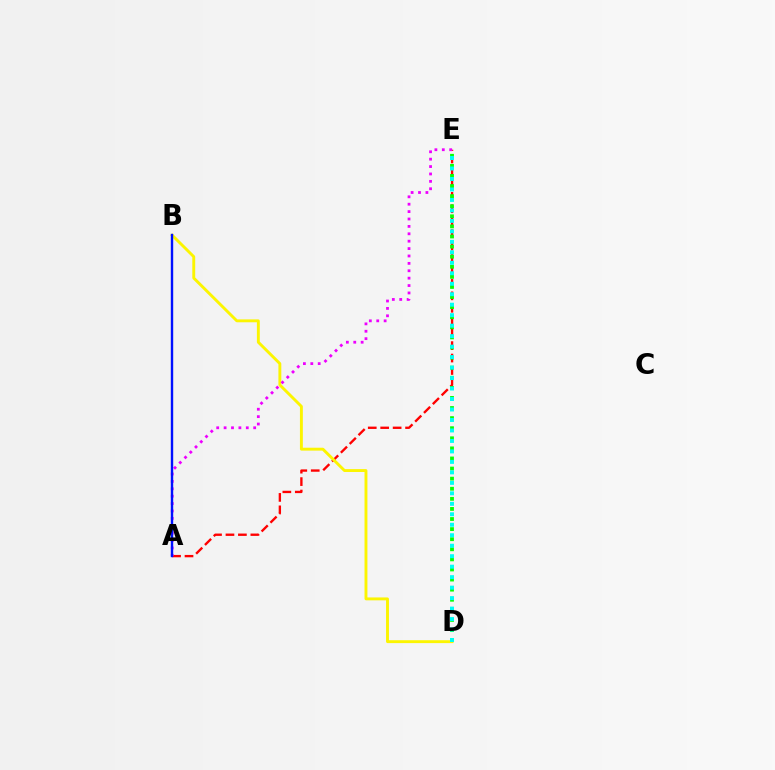{('A', 'E'): [{'color': '#ff0000', 'line_style': 'dashed', 'thickness': 1.69}, {'color': '#ee00ff', 'line_style': 'dotted', 'thickness': 2.01}], ('D', 'E'): [{'color': '#08ff00', 'line_style': 'dotted', 'thickness': 2.74}, {'color': '#00fff6', 'line_style': 'dotted', 'thickness': 2.85}], ('B', 'D'): [{'color': '#fcf500', 'line_style': 'solid', 'thickness': 2.08}], ('A', 'B'): [{'color': '#0010ff', 'line_style': 'solid', 'thickness': 1.73}]}